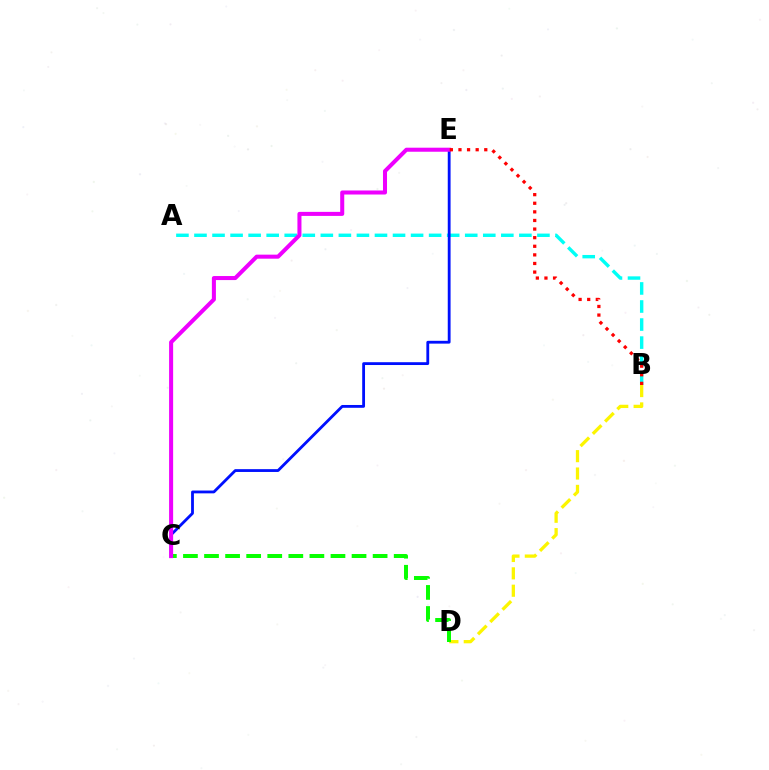{('A', 'B'): [{'color': '#00fff6', 'line_style': 'dashed', 'thickness': 2.45}], ('B', 'D'): [{'color': '#fcf500', 'line_style': 'dashed', 'thickness': 2.36}], ('C', 'D'): [{'color': '#08ff00', 'line_style': 'dashed', 'thickness': 2.86}], ('C', 'E'): [{'color': '#0010ff', 'line_style': 'solid', 'thickness': 2.03}, {'color': '#ee00ff', 'line_style': 'solid', 'thickness': 2.91}], ('B', 'E'): [{'color': '#ff0000', 'line_style': 'dotted', 'thickness': 2.34}]}